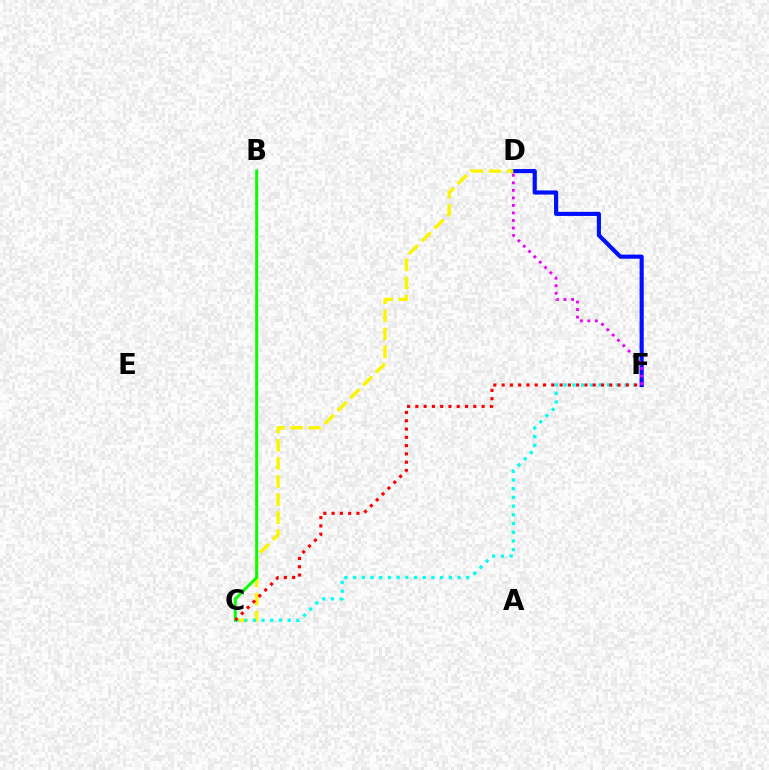{('D', 'F'): [{'color': '#0010ff', 'line_style': 'solid', 'thickness': 2.98}, {'color': '#ee00ff', 'line_style': 'dotted', 'thickness': 2.05}], ('C', 'D'): [{'color': '#fcf500', 'line_style': 'dashed', 'thickness': 2.46}], ('B', 'C'): [{'color': '#08ff00', 'line_style': 'solid', 'thickness': 2.14}], ('C', 'F'): [{'color': '#00fff6', 'line_style': 'dotted', 'thickness': 2.36}, {'color': '#ff0000', 'line_style': 'dotted', 'thickness': 2.25}]}